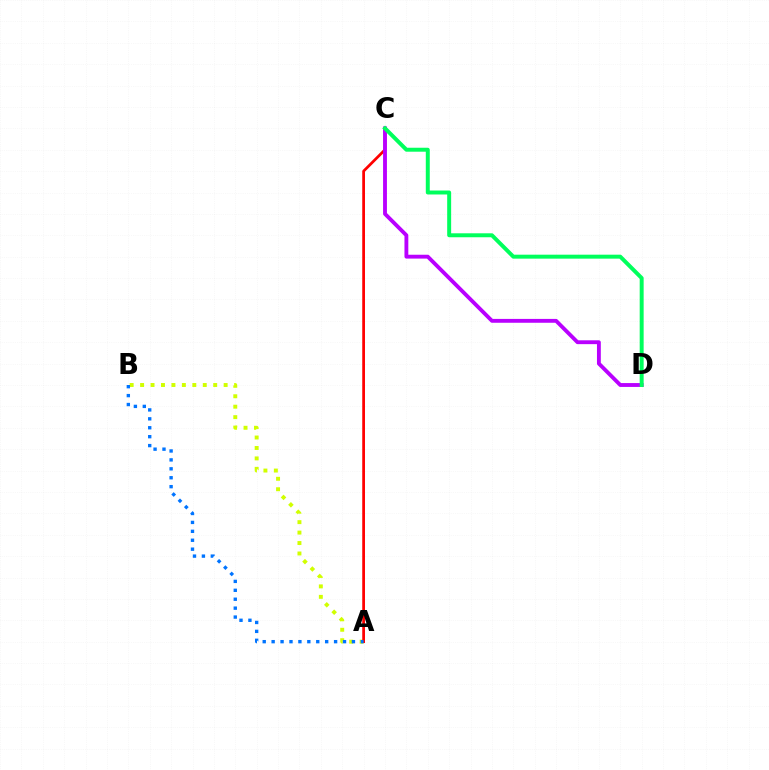{('A', 'B'): [{'color': '#d1ff00', 'line_style': 'dotted', 'thickness': 2.84}, {'color': '#0074ff', 'line_style': 'dotted', 'thickness': 2.42}], ('A', 'C'): [{'color': '#ff0000', 'line_style': 'solid', 'thickness': 1.98}], ('C', 'D'): [{'color': '#b900ff', 'line_style': 'solid', 'thickness': 2.78}, {'color': '#00ff5c', 'line_style': 'solid', 'thickness': 2.85}]}